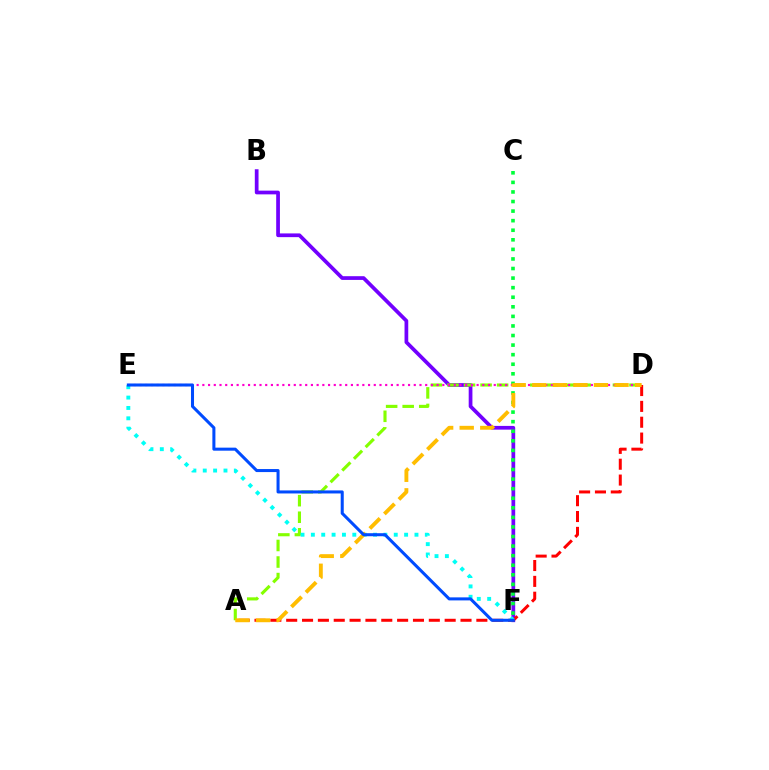{('B', 'F'): [{'color': '#7200ff', 'line_style': 'solid', 'thickness': 2.68}], ('A', 'D'): [{'color': '#ff0000', 'line_style': 'dashed', 'thickness': 2.15}, {'color': '#84ff00', 'line_style': 'dashed', 'thickness': 2.25}, {'color': '#ffbd00', 'line_style': 'dashed', 'thickness': 2.79}], ('C', 'F'): [{'color': '#00ff39', 'line_style': 'dotted', 'thickness': 2.6}], ('E', 'F'): [{'color': '#00fff6', 'line_style': 'dotted', 'thickness': 2.81}, {'color': '#004bff', 'line_style': 'solid', 'thickness': 2.19}], ('D', 'E'): [{'color': '#ff00cf', 'line_style': 'dotted', 'thickness': 1.55}]}